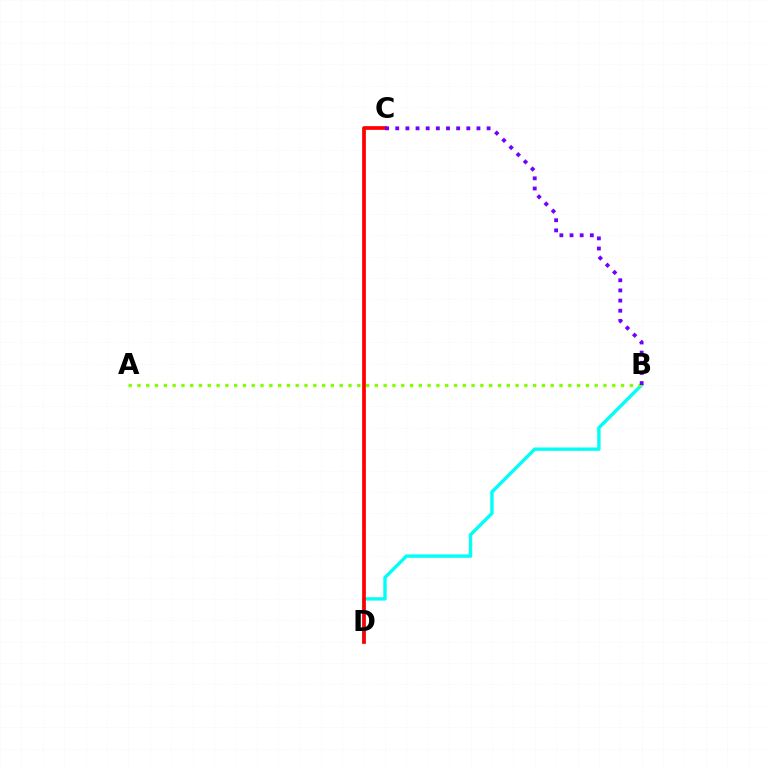{('B', 'D'): [{'color': '#00fff6', 'line_style': 'solid', 'thickness': 2.43}], ('C', 'D'): [{'color': '#ff0000', 'line_style': 'solid', 'thickness': 2.68}], ('A', 'B'): [{'color': '#84ff00', 'line_style': 'dotted', 'thickness': 2.39}], ('B', 'C'): [{'color': '#7200ff', 'line_style': 'dotted', 'thickness': 2.76}]}